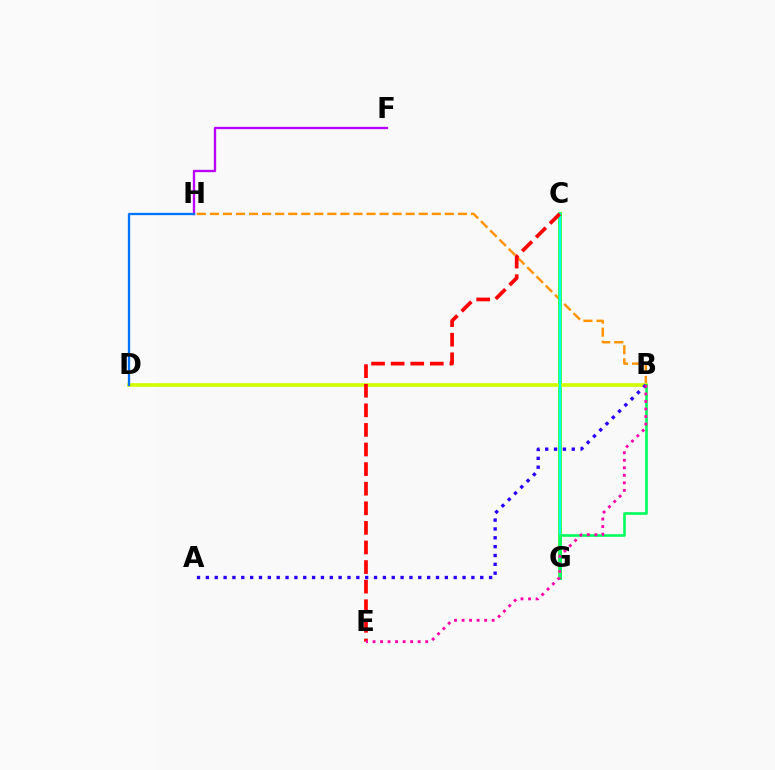{('F', 'H'): [{'color': '#b900ff', 'line_style': 'solid', 'thickness': 1.68}], ('B', 'H'): [{'color': '#ff9400', 'line_style': 'dashed', 'thickness': 1.77}], ('C', 'G'): [{'color': '#3dff00', 'line_style': 'solid', 'thickness': 2.75}, {'color': '#00fff6', 'line_style': 'solid', 'thickness': 1.79}], ('B', 'D'): [{'color': '#d1ff00', 'line_style': 'solid', 'thickness': 2.63}], ('D', 'H'): [{'color': '#0074ff', 'line_style': 'solid', 'thickness': 1.66}], ('B', 'G'): [{'color': '#00ff5c', 'line_style': 'solid', 'thickness': 1.89}], ('C', 'E'): [{'color': '#ff0000', 'line_style': 'dashed', 'thickness': 2.66}], ('A', 'B'): [{'color': '#2500ff', 'line_style': 'dotted', 'thickness': 2.4}], ('B', 'E'): [{'color': '#ff00ac', 'line_style': 'dotted', 'thickness': 2.05}]}